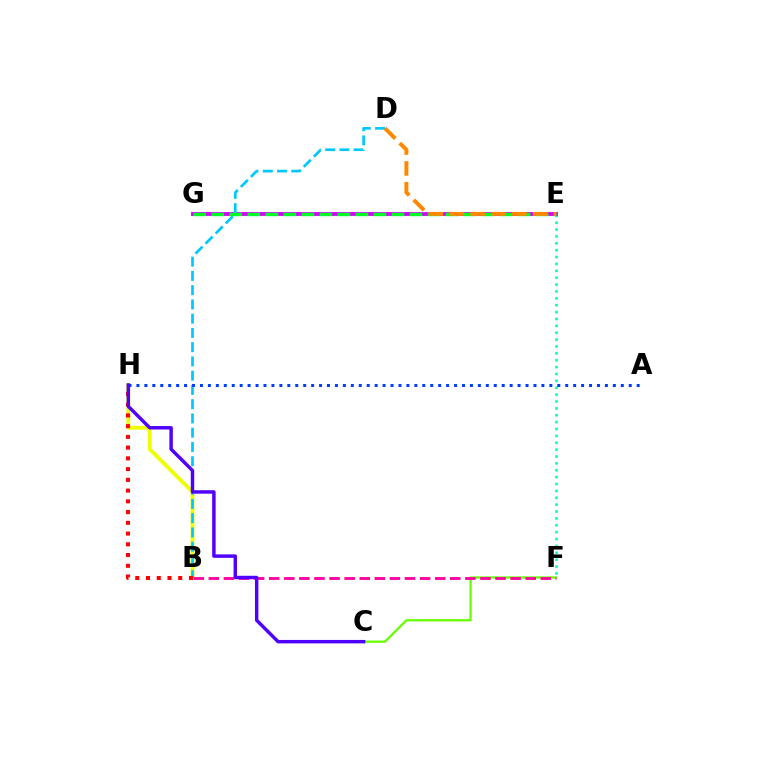{('E', 'F'): [{'color': '#00ffaf', 'line_style': 'dotted', 'thickness': 1.87}], ('B', 'H'): [{'color': '#eeff00', 'line_style': 'solid', 'thickness': 2.76}, {'color': '#ff0000', 'line_style': 'dotted', 'thickness': 2.92}], ('E', 'G'): [{'color': '#d600ff', 'line_style': 'solid', 'thickness': 2.77}, {'color': '#00ff27', 'line_style': 'dashed', 'thickness': 2.45}], ('C', 'F'): [{'color': '#66ff00', 'line_style': 'solid', 'thickness': 1.63}], ('B', 'F'): [{'color': '#ff00a0', 'line_style': 'dashed', 'thickness': 2.05}], ('B', 'D'): [{'color': '#00c7ff', 'line_style': 'dashed', 'thickness': 1.94}], ('D', 'E'): [{'color': '#ff8800', 'line_style': 'dashed', 'thickness': 2.83}], ('A', 'H'): [{'color': '#003fff', 'line_style': 'dotted', 'thickness': 2.16}], ('C', 'H'): [{'color': '#4f00ff', 'line_style': 'solid', 'thickness': 2.48}]}